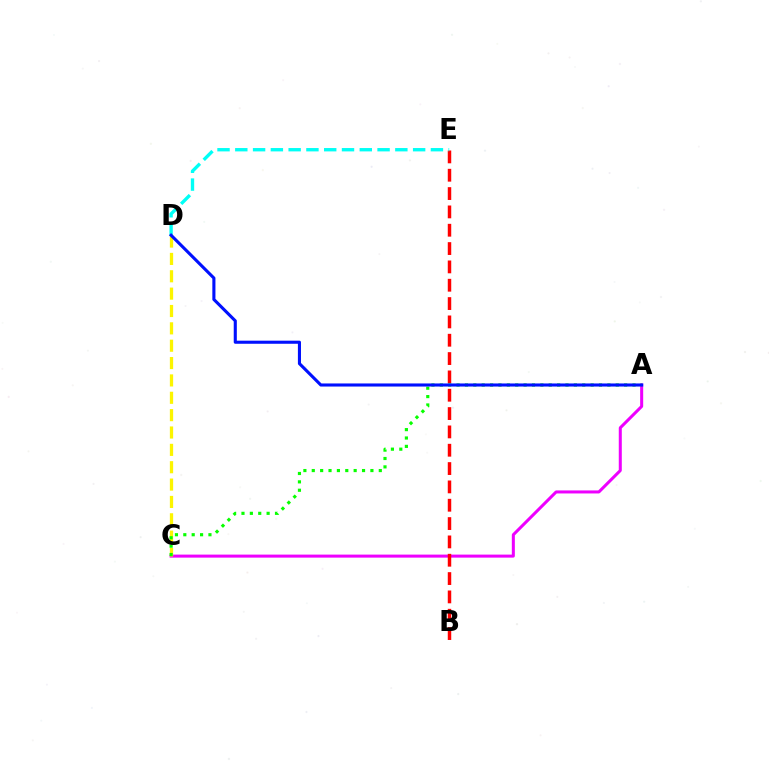{('A', 'C'): [{'color': '#ee00ff', 'line_style': 'solid', 'thickness': 2.18}, {'color': '#08ff00', 'line_style': 'dotted', 'thickness': 2.28}], ('B', 'E'): [{'color': '#ff0000', 'line_style': 'dashed', 'thickness': 2.49}], ('C', 'D'): [{'color': '#fcf500', 'line_style': 'dashed', 'thickness': 2.36}], ('D', 'E'): [{'color': '#00fff6', 'line_style': 'dashed', 'thickness': 2.42}], ('A', 'D'): [{'color': '#0010ff', 'line_style': 'solid', 'thickness': 2.23}]}